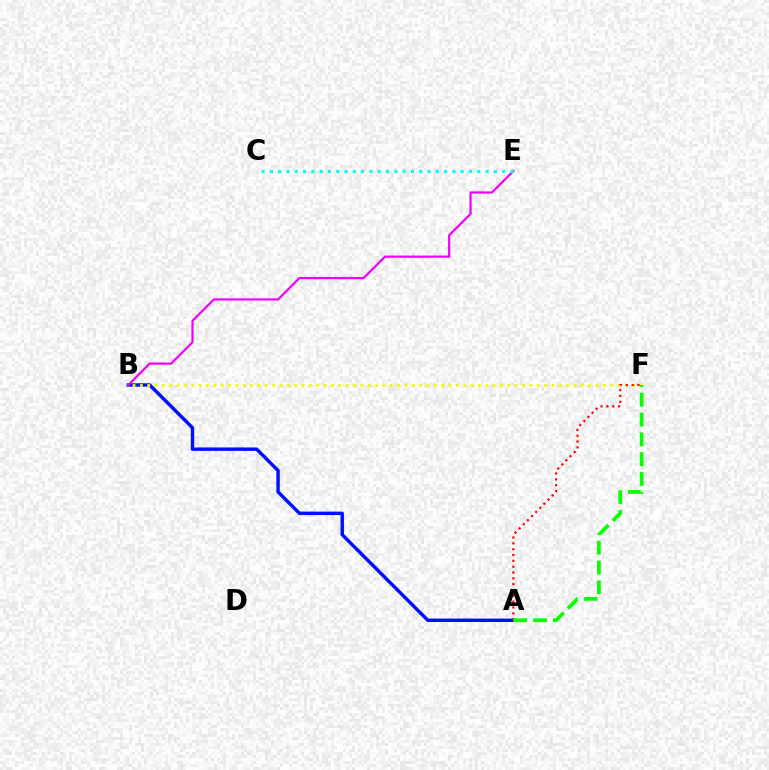{('A', 'B'): [{'color': '#0010ff', 'line_style': 'solid', 'thickness': 2.48}], ('B', 'F'): [{'color': '#fcf500', 'line_style': 'dotted', 'thickness': 2.0}], ('B', 'E'): [{'color': '#ee00ff', 'line_style': 'solid', 'thickness': 1.59}], ('A', 'F'): [{'color': '#ff0000', 'line_style': 'dotted', 'thickness': 1.59}, {'color': '#08ff00', 'line_style': 'dashed', 'thickness': 2.69}], ('C', 'E'): [{'color': '#00fff6', 'line_style': 'dotted', 'thickness': 2.25}]}